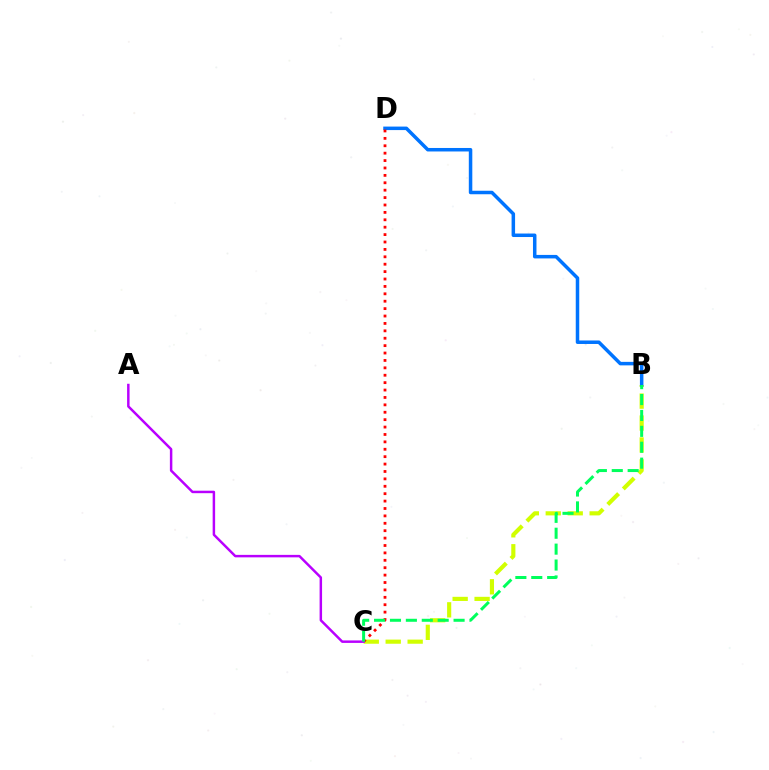{('B', 'C'): [{'color': '#d1ff00', 'line_style': 'dashed', 'thickness': 2.98}, {'color': '#00ff5c', 'line_style': 'dashed', 'thickness': 2.16}], ('B', 'D'): [{'color': '#0074ff', 'line_style': 'solid', 'thickness': 2.52}], ('C', 'D'): [{'color': '#ff0000', 'line_style': 'dotted', 'thickness': 2.01}], ('A', 'C'): [{'color': '#b900ff', 'line_style': 'solid', 'thickness': 1.78}]}